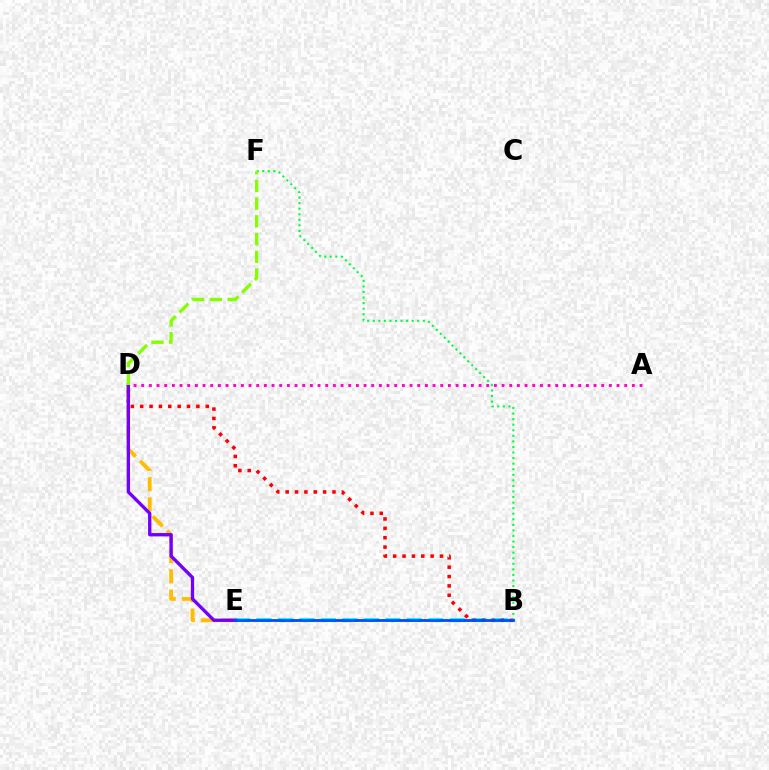{('A', 'D'): [{'color': '#ff00cf', 'line_style': 'dotted', 'thickness': 2.08}], ('B', 'E'): [{'color': '#00fff6', 'line_style': 'dashed', 'thickness': 2.92}, {'color': '#004bff', 'line_style': 'solid', 'thickness': 2.01}], ('B', 'D'): [{'color': '#ff0000', 'line_style': 'dotted', 'thickness': 2.54}], ('D', 'E'): [{'color': '#ffbd00', 'line_style': 'dashed', 'thickness': 2.74}, {'color': '#7200ff', 'line_style': 'solid', 'thickness': 2.4}], ('B', 'F'): [{'color': '#00ff39', 'line_style': 'dotted', 'thickness': 1.51}], ('D', 'F'): [{'color': '#84ff00', 'line_style': 'dashed', 'thickness': 2.41}]}